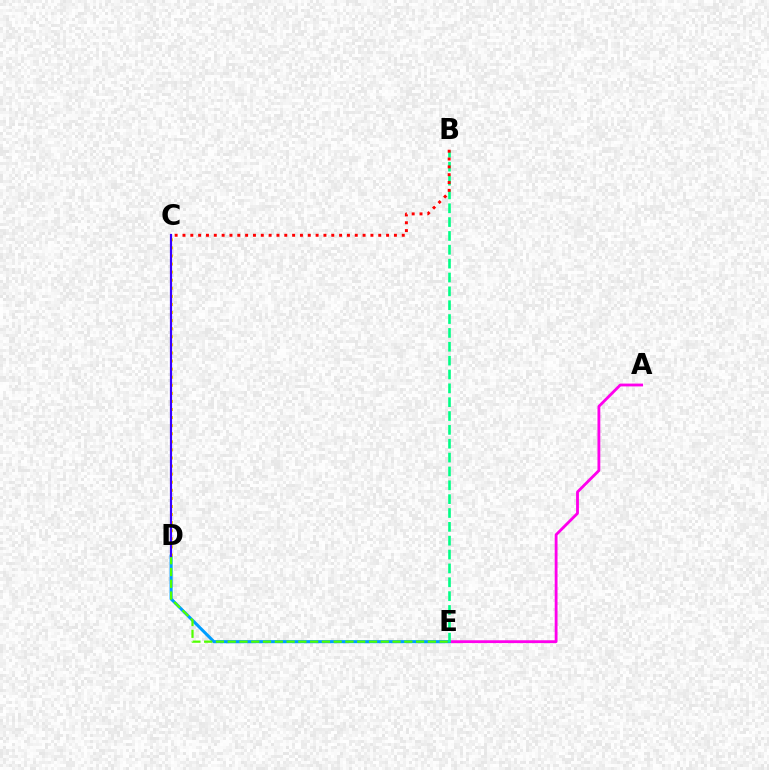{('A', 'E'): [{'color': '#ff00ed', 'line_style': 'solid', 'thickness': 2.04}], ('D', 'E'): [{'color': '#009eff', 'line_style': 'solid', 'thickness': 2.21}, {'color': '#4fff00', 'line_style': 'dashed', 'thickness': 1.6}], ('B', 'E'): [{'color': '#00ff86', 'line_style': 'dashed', 'thickness': 1.88}], ('C', 'D'): [{'color': '#ffd500', 'line_style': 'dotted', 'thickness': 2.2}, {'color': '#3700ff', 'line_style': 'solid', 'thickness': 1.57}], ('B', 'C'): [{'color': '#ff0000', 'line_style': 'dotted', 'thickness': 2.13}]}